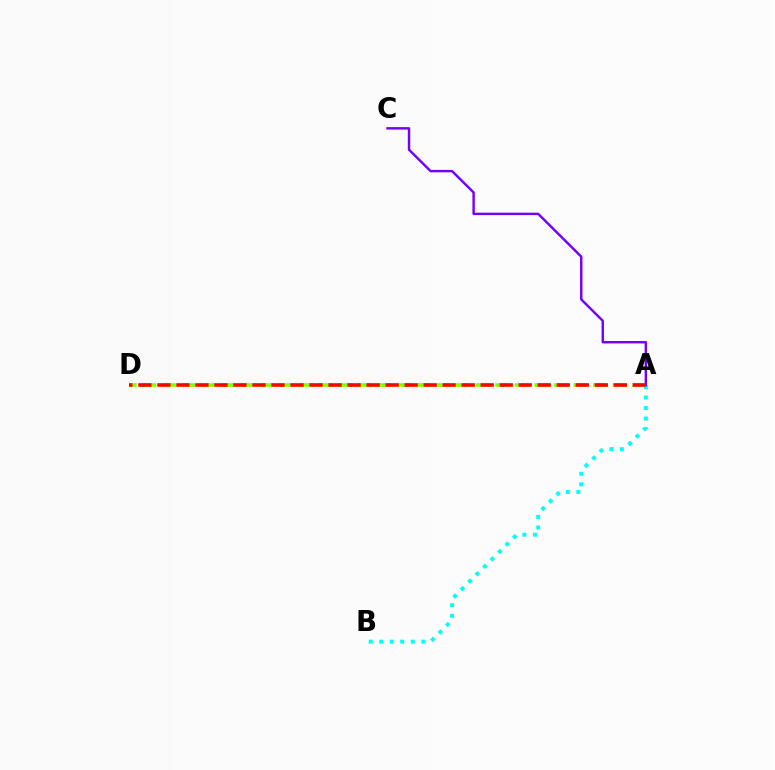{('A', 'B'): [{'color': '#00fff6', 'line_style': 'dotted', 'thickness': 2.86}], ('A', 'D'): [{'color': '#84ff00', 'line_style': 'dashed', 'thickness': 2.66}, {'color': '#ff0000', 'line_style': 'dashed', 'thickness': 2.58}], ('A', 'C'): [{'color': '#7200ff', 'line_style': 'solid', 'thickness': 1.74}]}